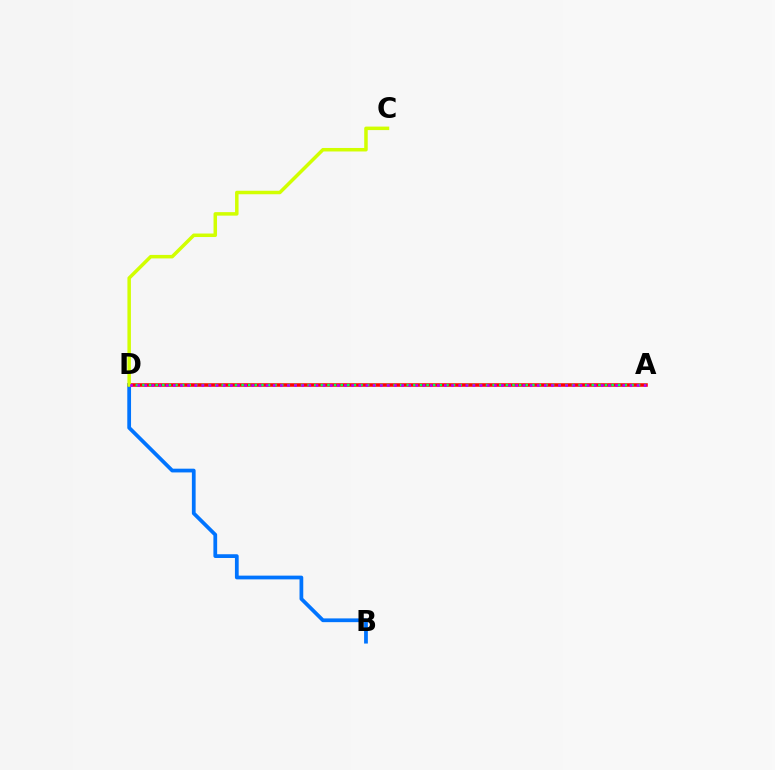{('A', 'D'): [{'color': '#ff0000', 'line_style': 'solid', 'thickness': 2.55}, {'color': '#00ff5c', 'line_style': 'dotted', 'thickness': 1.8}, {'color': '#b900ff', 'line_style': 'dotted', 'thickness': 1.94}], ('B', 'D'): [{'color': '#0074ff', 'line_style': 'solid', 'thickness': 2.7}], ('C', 'D'): [{'color': '#d1ff00', 'line_style': 'solid', 'thickness': 2.52}]}